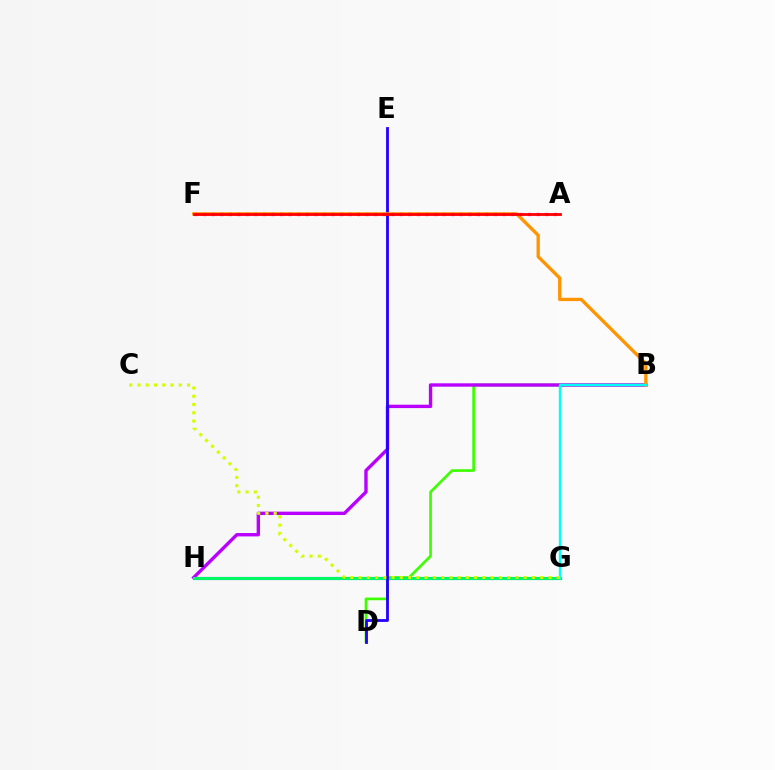{('B', 'D'): [{'color': '#3dff00', 'line_style': 'solid', 'thickness': 1.93}], ('B', 'H'): [{'color': '#b900ff', 'line_style': 'solid', 'thickness': 2.43}], ('G', 'H'): [{'color': '#0074ff', 'line_style': 'solid', 'thickness': 2.26}, {'color': '#00ff5c', 'line_style': 'solid', 'thickness': 2.04}], ('D', 'E'): [{'color': '#2500ff', 'line_style': 'solid', 'thickness': 2.04}], ('B', 'F'): [{'color': '#ff9400', 'line_style': 'solid', 'thickness': 2.38}], ('A', 'F'): [{'color': '#ff00ac', 'line_style': 'dotted', 'thickness': 2.32}, {'color': '#ff0000', 'line_style': 'solid', 'thickness': 2.01}], ('B', 'G'): [{'color': '#00fff6', 'line_style': 'solid', 'thickness': 1.73}], ('C', 'G'): [{'color': '#d1ff00', 'line_style': 'dotted', 'thickness': 2.24}]}